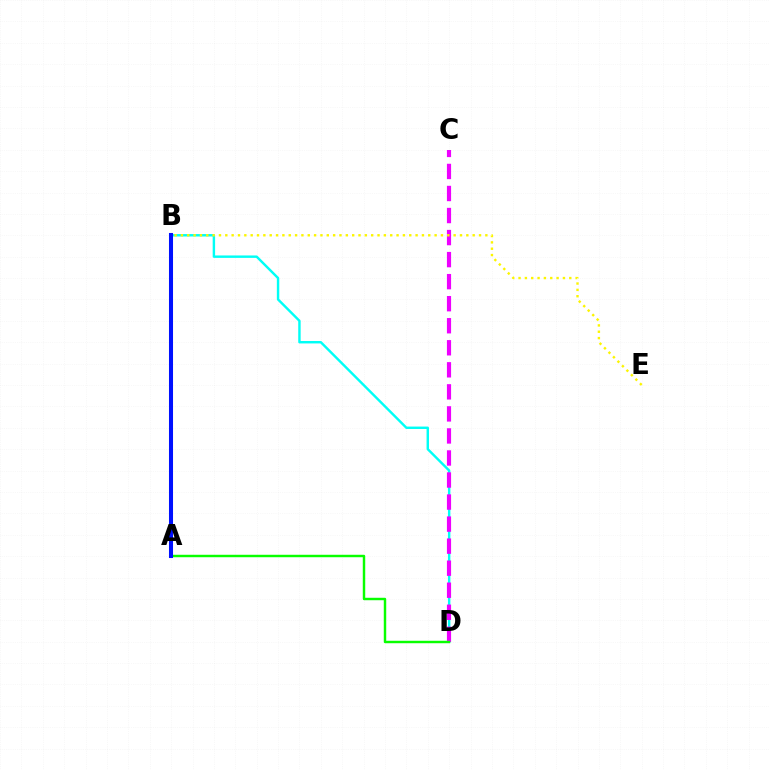{('B', 'D'): [{'color': '#00fff6', 'line_style': 'solid', 'thickness': 1.75}], ('C', 'D'): [{'color': '#ee00ff', 'line_style': 'dashed', 'thickness': 2.99}], ('A', 'B'): [{'color': '#ff0000', 'line_style': 'dashed', 'thickness': 1.71}, {'color': '#0010ff', 'line_style': 'solid', 'thickness': 2.91}], ('A', 'D'): [{'color': '#08ff00', 'line_style': 'solid', 'thickness': 1.76}], ('B', 'E'): [{'color': '#fcf500', 'line_style': 'dotted', 'thickness': 1.72}]}